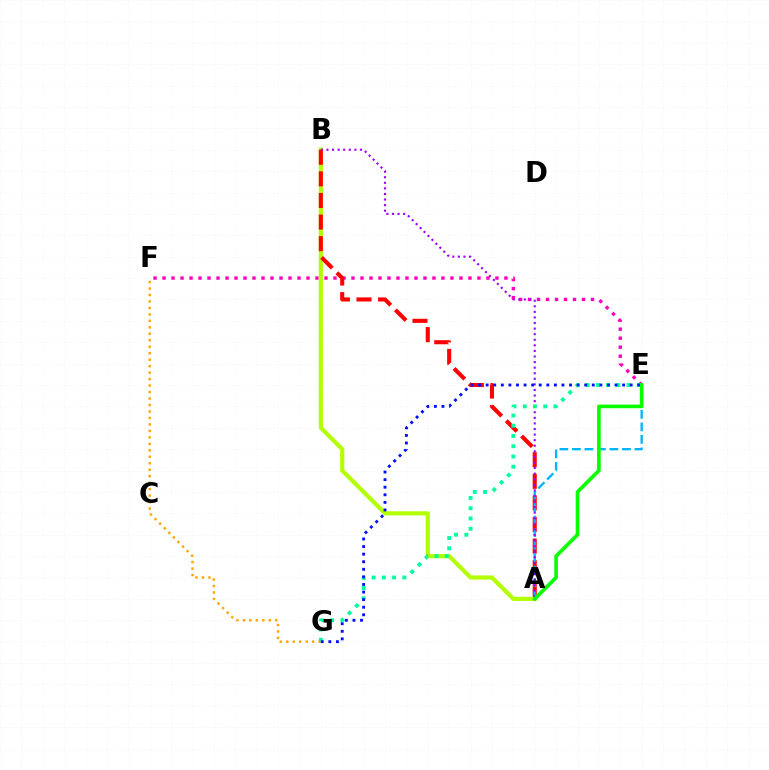{('E', 'F'): [{'color': '#ff00bd', 'line_style': 'dotted', 'thickness': 2.44}], ('A', 'B'): [{'color': '#b3ff00', 'line_style': 'solid', 'thickness': 2.98}, {'color': '#ff0000', 'line_style': 'dashed', 'thickness': 2.93}, {'color': '#9b00ff', 'line_style': 'dotted', 'thickness': 1.52}], ('A', 'E'): [{'color': '#00b5ff', 'line_style': 'dashed', 'thickness': 1.7}, {'color': '#08ff00', 'line_style': 'solid', 'thickness': 2.62}], ('F', 'G'): [{'color': '#ffa500', 'line_style': 'dotted', 'thickness': 1.76}], ('E', 'G'): [{'color': '#00ff9d', 'line_style': 'dotted', 'thickness': 2.78}, {'color': '#0010ff', 'line_style': 'dotted', 'thickness': 2.06}]}